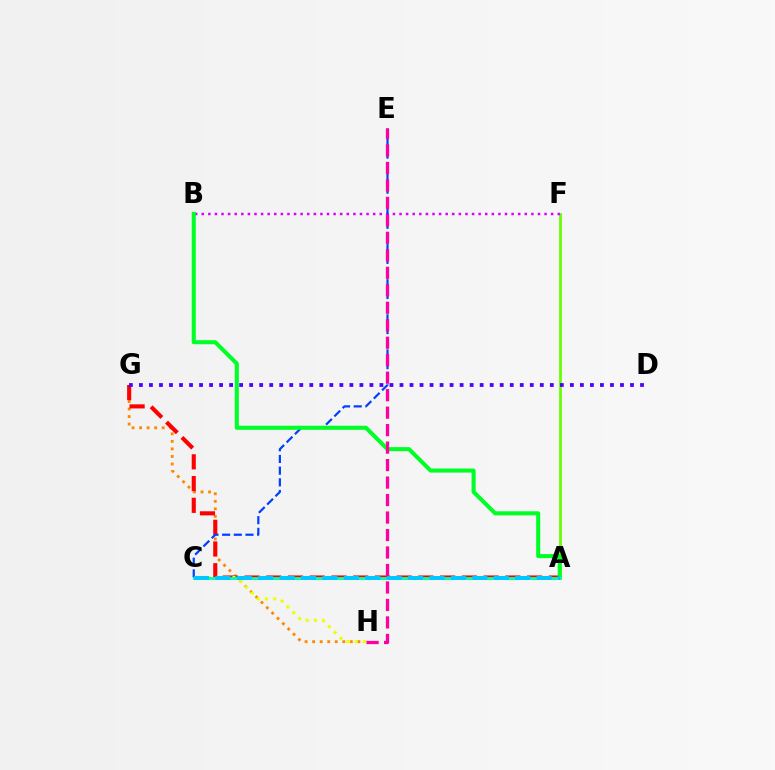{('G', 'H'): [{'color': '#ff8800', 'line_style': 'dotted', 'thickness': 2.05}], ('A', 'G'): [{'color': '#ff0000', 'line_style': 'dashed', 'thickness': 2.95}], ('C', 'H'): [{'color': '#eeff00', 'line_style': 'dotted', 'thickness': 2.24}], ('A', 'F'): [{'color': '#66ff00', 'line_style': 'solid', 'thickness': 1.98}], ('B', 'F'): [{'color': '#d600ff', 'line_style': 'dotted', 'thickness': 1.79}], ('C', 'E'): [{'color': '#003fff', 'line_style': 'dashed', 'thickness': 1.59}], ('A', 'B'): [{'color': '#00ff27', 'line_style': 'solid', 'thickness': 2.93}], ('A', 'C'): [{'color': '#00ffaf', 'line_style': 'solid', 'thickness': 2.04}, {'color': '#00c7ff', 'line_style': 'dashed', 'thickness': 2.91}], ('D', 'G'): [{'color': '#4f00ff', 'line_style': 'dotted', 'thickness': 2.72}], ('E', 'H'): [{'color': '#ff00a0', 'line_style': 'dashed', 'thickness': 2.37}]}